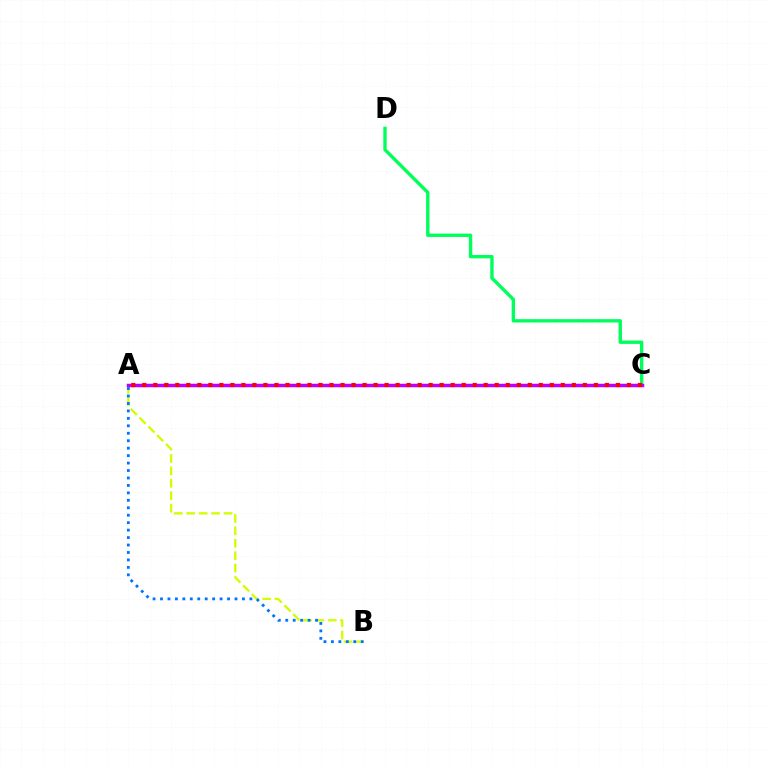{('A', 'B'): [{'color': '#d1ff00', 'line_style': 'dashed', 'thickness': 1.69}, {'color': '#0074ff', 'line_style': 'dotted', 'thickness': 2.02}], ('C', 'D'): [{'color': '#00ff5c', 'line_style': 'solid', 'thickness': 2.43}], ('A', 'C'): [{'color': '#b900ff', 'line_style': 'solid', 'thickness': 2.51}, {'color': '#ff0000', 'line_style': 'dotted', 'thickness': 2.99}]}